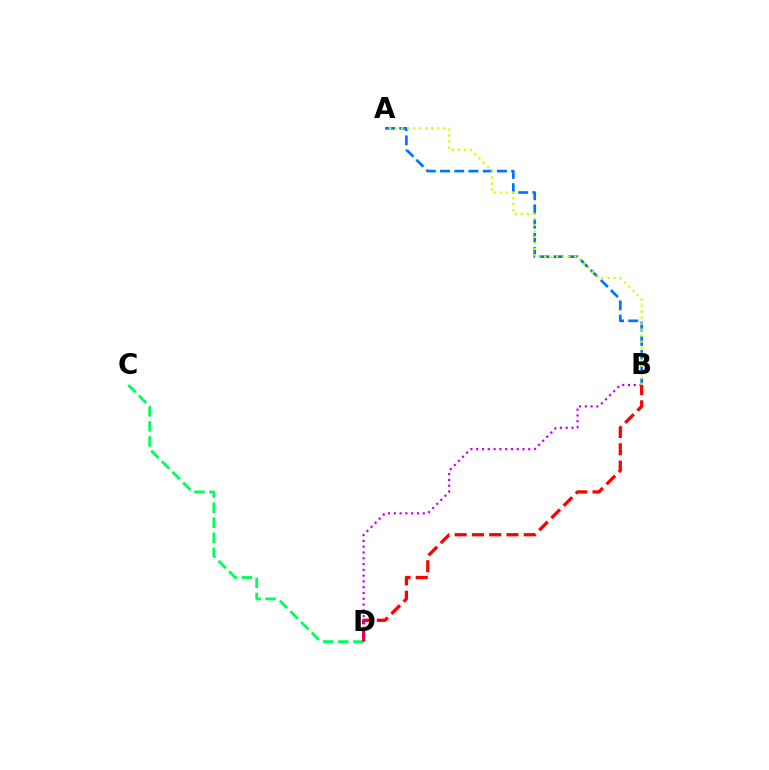{('C', 'D'): [{'color': '#00ff5c', 'line_style': 'dashed', 'thickness': 2.05}], ('B', 'D'): [{'color': '#ff0000', 'line_style': 'dashed', 'thickness': 2.35}, {'color': '#b900ff', 'line_style': 'dotted', 'thickness': 1.57}], ('A', 'B'): [{'color': '#0074ff', 'line_style': 'dashed', 'thickness': 1.93}, {'color': '#d1ff00', 'line_style': 'dotted', 'thickness': 1.64}]}